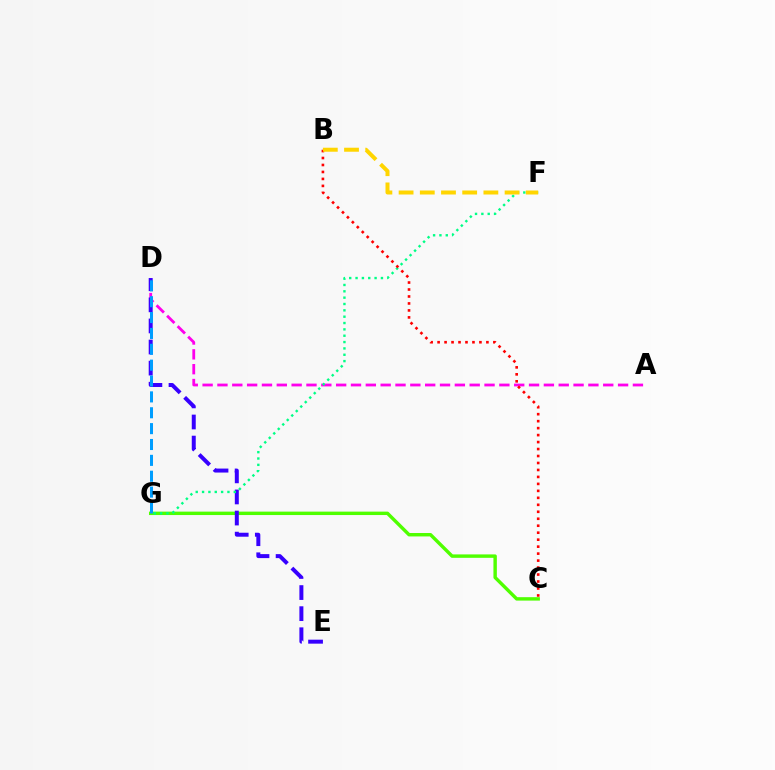{('C', 'G'): [{'color': '#4fff00', 'line_style': 'solid', 'thickness': 2.46}], ('A', 'D'): [{'color': '#ff00ed', 'line_style': 'dashed', 'thickness': 2.02}], ('D', 'E'): [{'color': '#3700ff', 'line_style': 'dashed', 'thickness': 2.86}], ('F', 'G'): [{'color': '#00ff86', 'line_style': 'dotted', 'thickness': 1.72}], ('D', 'G'): [{'color': '#009eff', 'line_style': 'dashed', 'thickness': 2.16}], ('B', 'C'): [{'color': '#ff0000', 'line_style': 'dotted', 'thickness': 1.89}], ('B', 'F'): [{'color': '#ffd500', 'line_style': 'dashed', 'thickness': 2.88}]}